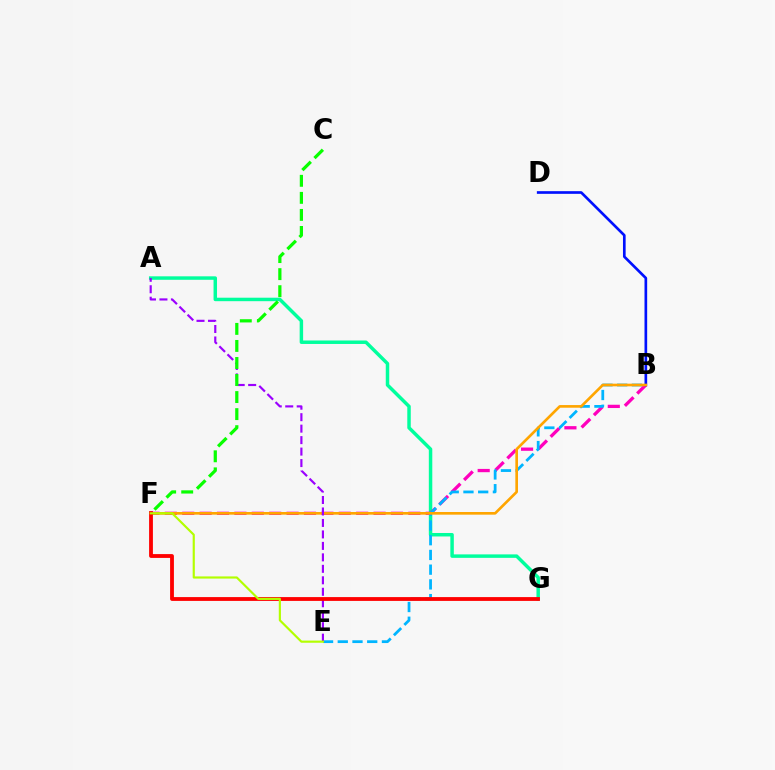{('A', 'G'): [{'color': '#00ff9d', 'line_style': 'solid', 'thickness': 2.5}], ('B', 'F'): [{'color': '#ff00bd', 'line_style': 'dashed', 'thickness': 2.36}, {'color': '#ffa500', 'line_style': 'solid', 'thickness': 1.91}], ('B', 'D'): [{'color': '#0010ff', 'line_style': 'solid', 'thickness': 1.92}], ('B', 'E'): [{'color': '#00b5ff', 'line_style': 'dashed', 'thickness': 2.0}], ('A', 'E'): [{'color': '#9b00ff', 'line_style': 'dashed', 'thickness': 1.56}], ('C', 'F'): [{'color': '#08ff00', 'line_style': 'dashed', 'thickness': 2.32}], ('F', 'G'): [{'color': '#ff0000', 'line_style': 'solid', 'thickness': 2.75}], ('E', 'F'): [{'color': '#b3ff00', 'line_style': 'solid', 'thickness': 1.56}]}